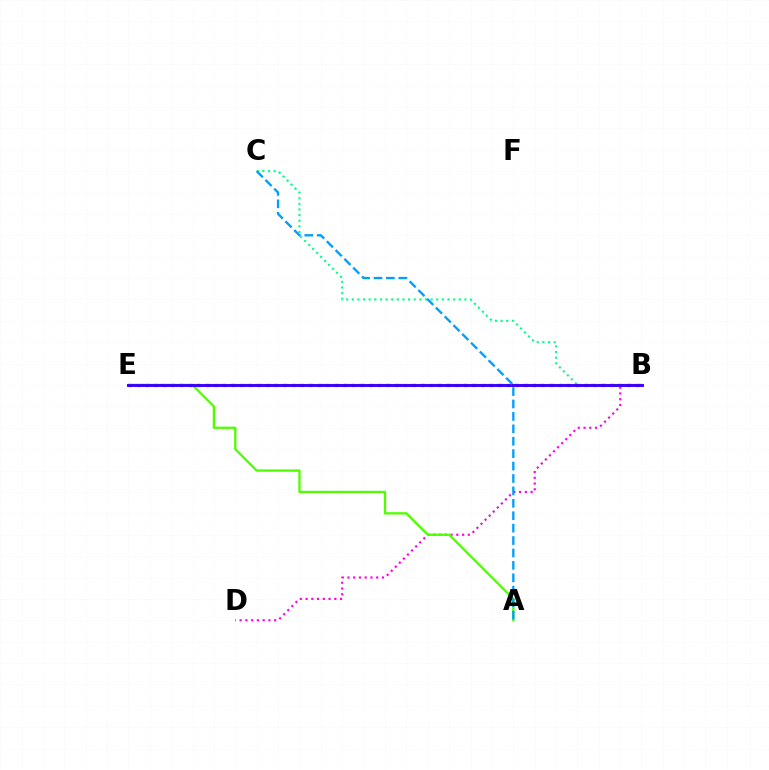{('B', 'C'): [{'color': '#00ff86', 'line_style': 'dotted', 'thickness': 1.53}], ('B', 'D'): [{'color': '#ff00ed', 'line_style': 'dotted', 'thickness': 1.56}], ('B', 'E'): [{'color': '#ffd500', 'line_style': 'dashed', 'thickness': 1.73}, {'color': '#ff0000', 'line_style': 'dotted', 'thickness': 2.34}, {'color': '#3700ff', 'line_style': 'solid', 'thickness': 2.1}], ('A', 'E'): [{'color': '#4fff00', 'line_style': 'solid', 'thickness': 1.66}], ('A', 'C'): [{'color': '#009eff', 'line_style': 'dashed', 'thickness': 1.69}]}